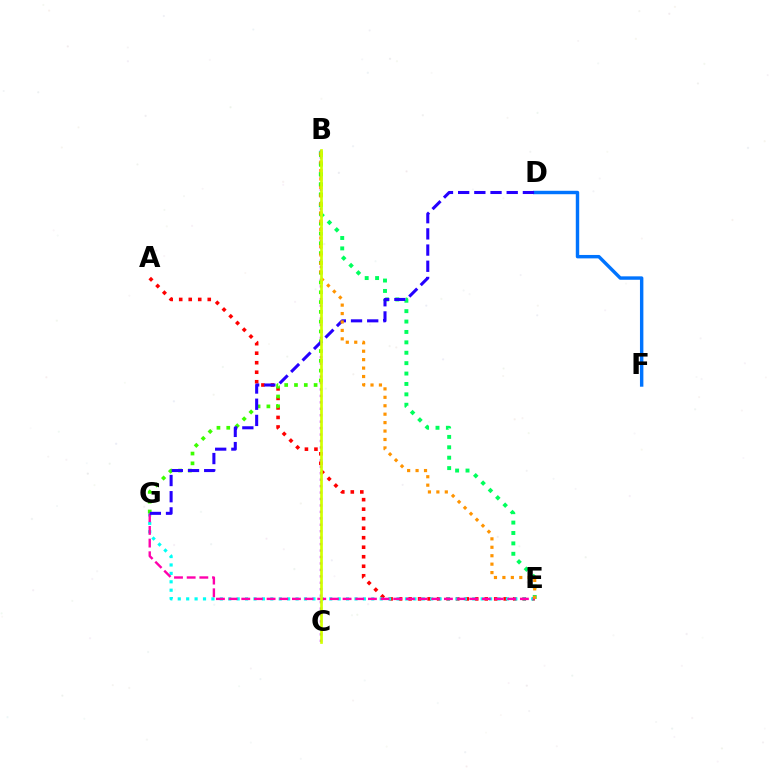{('B', 'C'): [{'color': '#b900ff', 'line_style': 'dotted', 'thickness': 1.75}, {'color': '#d1ff00', 'line_style': 'solid', 'thickness': 1.94}], ('A', 'E'): [{'color': '#ff0000', 'line_style': 'dotted', 'thickness': 2.58}], ('B', 'E'): [{'color': '#00ff5c', 'line_style': 'dotted', 'thickness': 2.83}, {'color': '#ff9400', 'line_style': 'dotted', 'thickness': 2.29}], ('D', 'F'): [{'color': '#0074ff', 'line_style': 'solid', 'thickness': 2.46}], ('E', 'G'): [{'color': '#00fff6', 'line_style': 'dotted', 'thickness': 2.29}, {'color': '#ff00ac', 'line_style': 'dashed', 'thickness': 1.72}], ('B', 'G'): [{'color': '#3dff00', 'line_style': 'dotted', 'thickness': 2.66}], ('D', 'G'): [{'color': '#2500ff', 'line_style': 'dashed', 'thickness': 2.2}]}